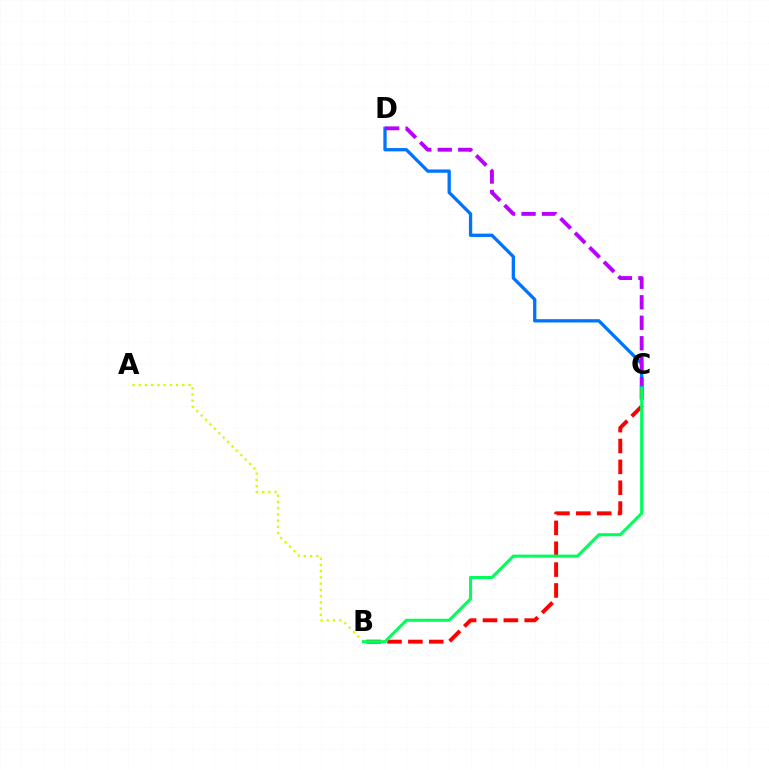{('B', 'C'): [{'color': '#ff0000', 'line_style': 'dashed', 'thickness': 2.83}, {'color': '#00ff5c', 'line_style': 'solid', 'thickness': 2.2}], ('A', 'B'): [{'color': '#d1ff00', 'line_style': 'dotted', 'thickness': 1.69}], ('C', 'D'): [{'color': '#0074ff', 'line_style': 'solid', 'thickness': 2.38}, {'color': '#b900ff', 'line_style': 'dashed', 'thickness': 2.78}]}